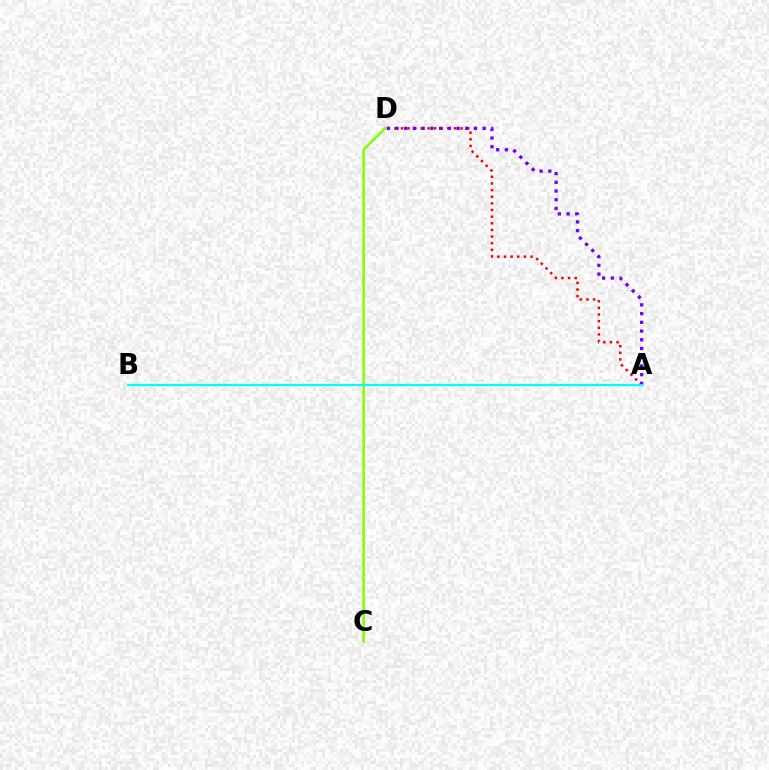{('A', 'D'): [{'color': '#ff0000', 'line_style': 'dotted', 'thickness': 1.8}, {'color': '#7200ff', 'line_style': 'dotted', 'thickness': 2.37}], ('C', 'D'): [{'color': '#84ff00', 'line_style': 'solid', 'thickness': 1.85}], ('A', 'B'): [{'color': '#00fff6', 'line_style': 'solid', 'thickness': 1.53}]}